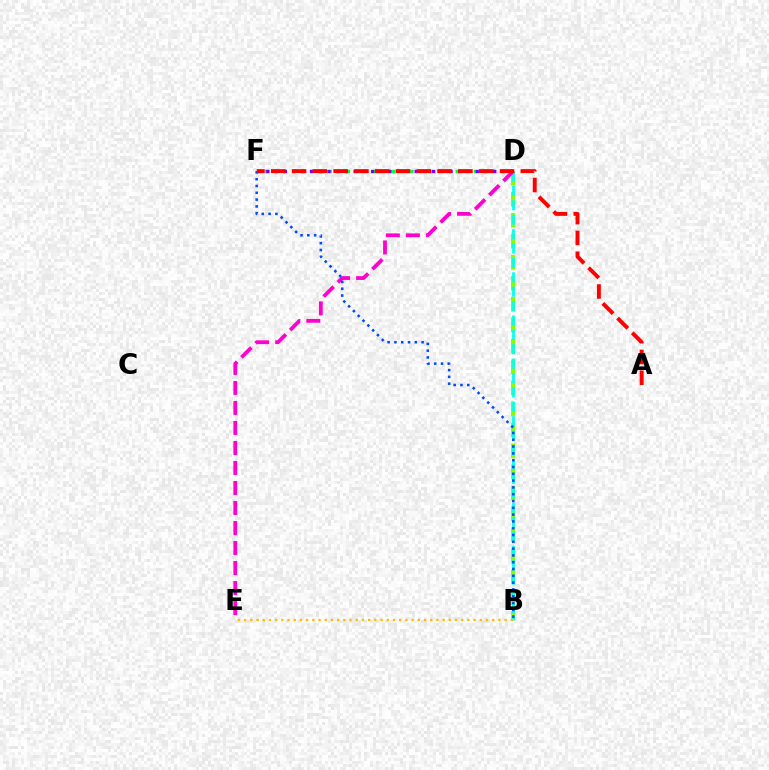{('B', 'D'): [{'color': '#84ff00', 'line_style': 'dashed', 'thickness': 2.85}, {'color': '#00fff6', 'line_style': 'dashed', 'thickness': 1.96}], ('D', 'F'): [{'color': '#00ff39', 'line_style': 'dotted', 'thickness': 2.47}, {'color': '#7200ff', 'line_style': 'dotted', 'thickness': 2.37}], ('D', 'E'): [{'color': '#ff00cf', 'line_style': 'dashed', 'thickness': 2.72}], ('A', 'F'): [{'color': '#ff0000', 'line_style': 'dashed', 'thickness': 2.83}], ('B', 'E'): [{'color': '#ffbd00', 'line_style': 'dotted', 'thickness': 1.69}], ('B', 'F'): [{'color': '#004bff', 'line_style': 'dotted', 'thickness': 1.85}]}